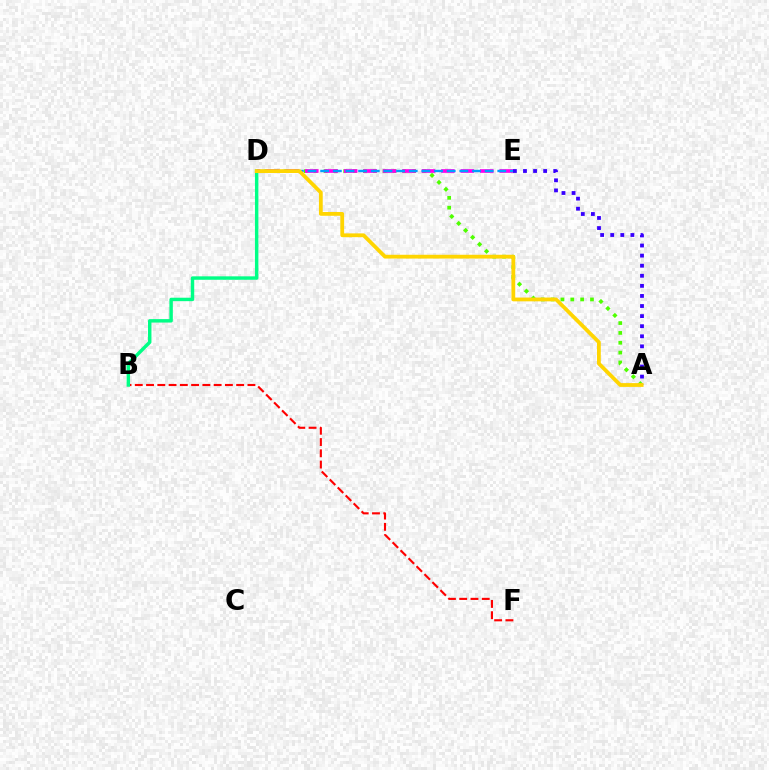{('B', 'F'): [{'color': '#ff0000', 'line_style': 'dashed', 'thickness': 1.53}], ('A', 'D'): [{'color': '#4fff00', 'line_style': 'dotted', 'thickness': 2.68}, {'color': '#ffd500', 'line_style': 'solid', 'thickness': 2.73}], ('B', 'D'): [{'color': '#00ff86', 'line_style': 'solid', 'thickness': 2.48}], ('D', 'E'): [{'color': '#ff00ed', 'line_style': 'dashed', 'thickness': 2.64}, {'color': '#009eff', 'line_style': 'dashed', 'thickness': 1.72}], ('A', 'E'): [{'color': '#3700ff', 'line_style': 'dotted', 'thickness': 2.74}]}